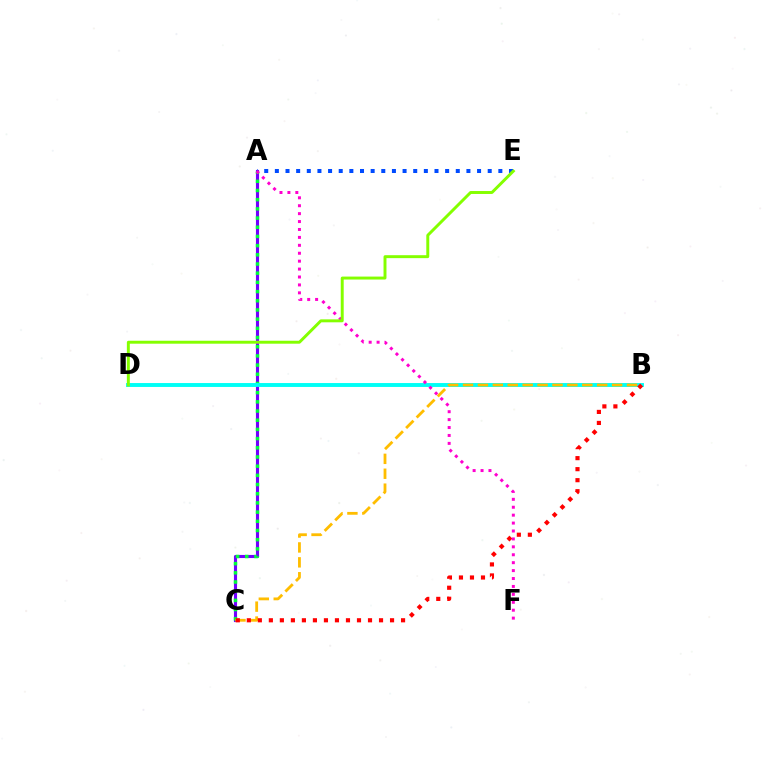{('A', 'C'): [{'color': '#7200ff', 'line_style': 'solid', 'thickness': 2.24}, {'color': '#00ff39', 'line_style': 'dotted', 'thickness': 2.5}], ('A', 'E'): [{'color': '#004bff', 'line_style': 'dotted', 'thickness': 2.89}], ('B', 'D'): [{'color': '#00fff6', 'line_style': 'solid', 'thickness': 2.81}], ('B', 'C'): [{'color': '#ffbd00', 'line_style': 'dashed', 'thickness': 2.03}, {'color': '#ff0000', 'line_style': 'dotted', 'thickness': 2.99}], ('A', 'F'): [{'color': '#ff00cf', 'line_style': 'dotted', 'thickness': 2.15}], ('D', 'E'): [{'color': '#84ff00', 'line_style': 'solid', 'thickness': 2.12}]}